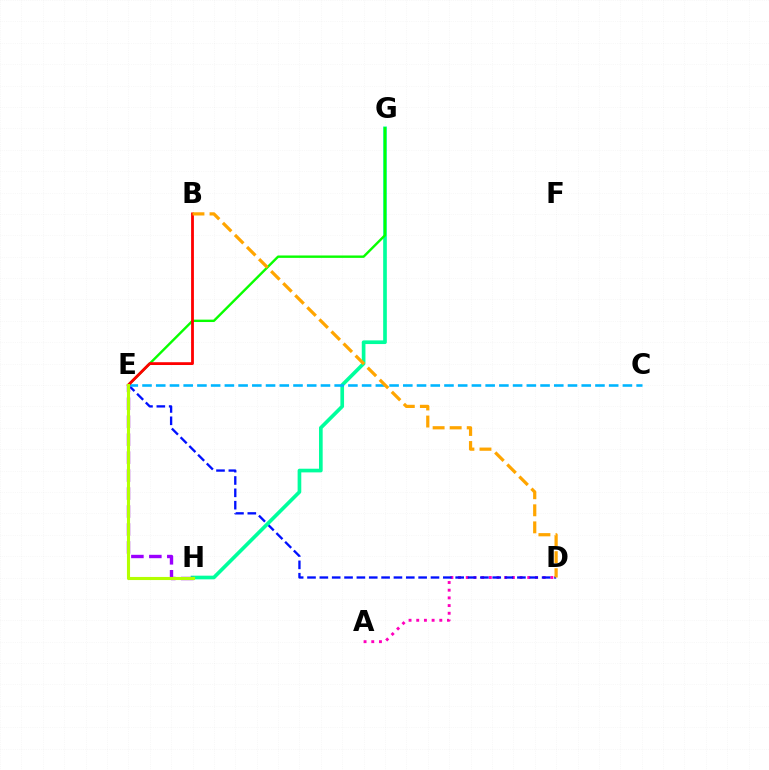{('A', 'D'): [{'color': '#ff00bd', 'line_style': 'dotted', 'thickness': 2.09}], ('D', 'E'): [{'color': '#0010ff', 'line_style': 'dashed', 'thickness': 1.68}], ('G', 'H'): [{'color': '#00ff9d', 'line_style': 'solid', 'thickness': 2.64}], ('C', 'E'): [{'color': '#00b5ff', 'line_style': 'dashed', 'thickness': 1.86}], ('E', 'G'): [{'color': '#08ff00', 'line_style': 'solid', 'thickness': 1.73}], ('B', 'E'): [{'color': '#ff0000', 'line_style': 'solid', 'thickness': 2.02}], ('B', 'D'): [{'color': '#ffa500', 'line_style': 'dashed', 'thickness': 2.32}], ('E', 'H'): [{'color': '#9b00ff', 'line_style': 'dashed', 'thickness': 2.44}, {'color': '#b3ff00', 'line_style': 'solid', 'thickness': 2.24}]}